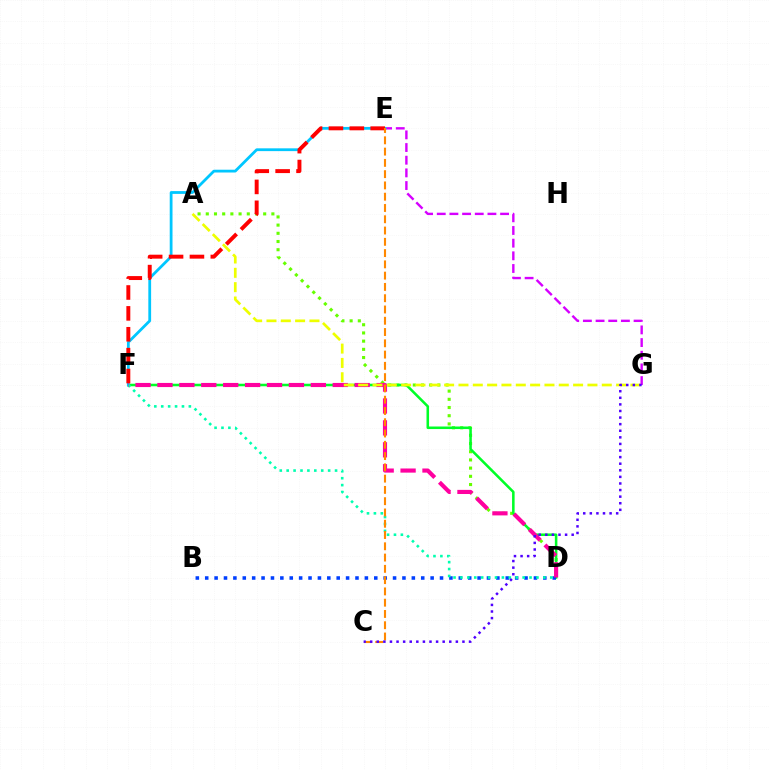{('A', 'D'): [{'color': '#66ff00', 'line_style': 'dotted', 'thickness': 2.23}], ('D', 'F'): [{'color': '#00ff27', 'line_style': 'solid', 'thickness': 1.84}, {'color': '#00ffaf', 'line_style': 'dotted', 'thickness': 1.88}, {'color': '#ff00a0', 'line_style': 'dashed', 'thickness': 2.98}], ('B', 'D'): [{'color': '#003fff', 'line_style': 'dotted', 'thickness': 2.55}], ('E', 'G'): [{'color': '#d600ff', 'line_style': 'dashed', 'thickness': 1.72}], ('E', 'F'): [{'color': '#00c7ff', 'line_style': 'solid', 'thickness': 2.01}, {'color': '#ff0000', 'line_style': 'dashed', 'thickness': 2.84}], ('C', 'E'): [{'color': '#ff8800', 'line_style': 'dashed', 'thickness': 1.53}], ('A', 'G'): [{'color': '#eeff00', 'line_style': 'dashed', 'thickness': 1.95}], ('C', 'G'): [{'color': '#4f00ff', 'line_style': 'dotted', 'thickness': 1.79}]}